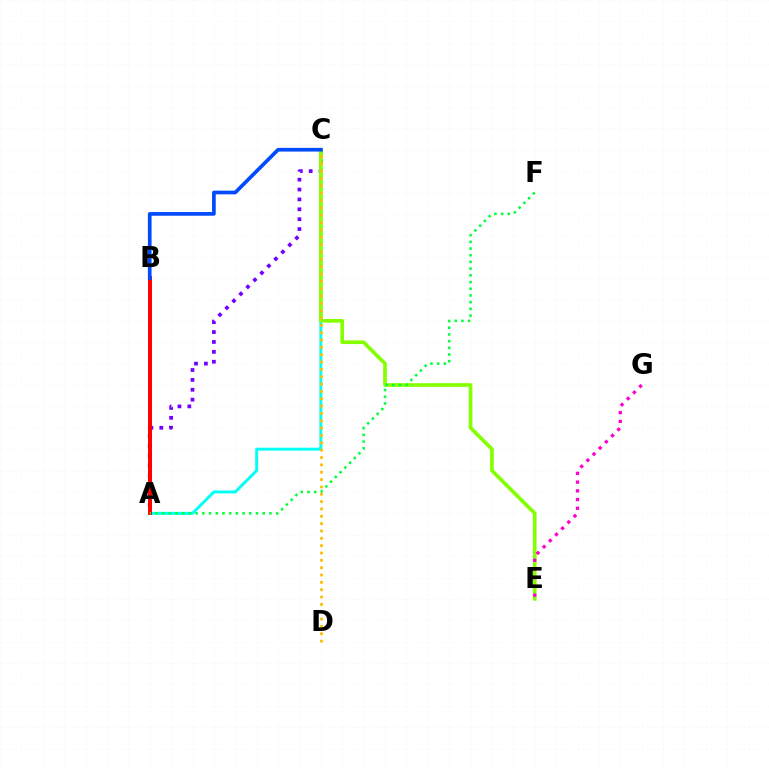{('A', 'C'): [{'color': '#00fff6', 'line_style': 'solid', 'thickness': 2.11}, {'color': '#7200ff', 'line_style': 'dotted', 'thickness': 2.69}], ('C', 'E'): [{'color': '#84ff00', 'line_style': 'solid', 'thickness': 2.64}], ('C', 'D'): [{'color': '#ffbd00', 'line_style': 'dotted', 'thickness': 2.0}], ('A', 'B'): [{'color': '#ff0000', 'line_style': 'solid', 'thickness': 2.85}], ('B', 'C'): [{'color': '#004bff', 'line_style': 'solid', 'thickness': 2.65}], ('A', 'F'): [{'color': '#00ff39', 'line_style': 'dotted', 'thickness': 1.82}], ('E', 'G'): [{'color': '#ff00cf', 'line_style': 'dotted', 'thickness': 2.37}]}